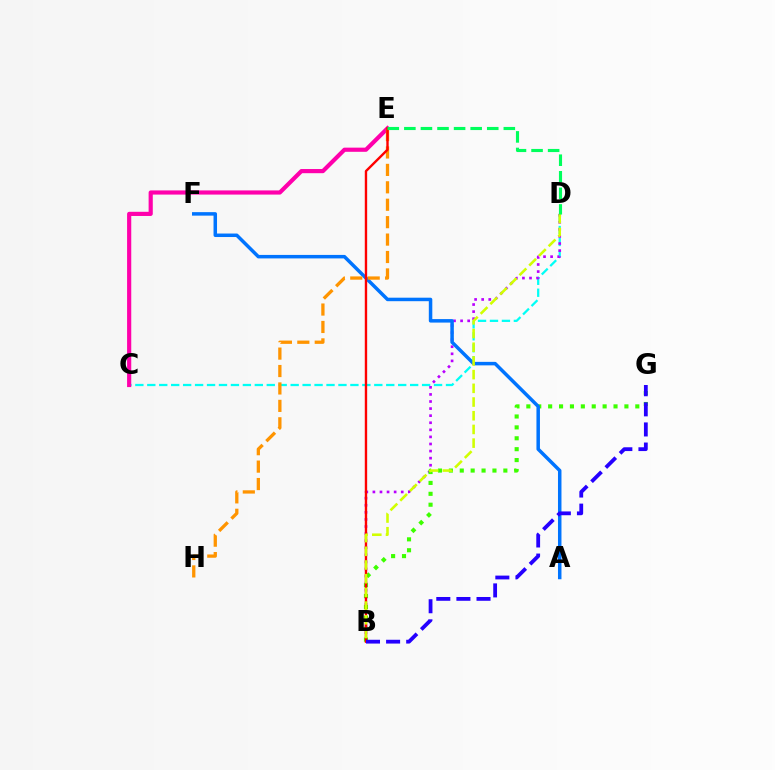{('C', 'D'): [{'color': '#00fff6', 'line_style': 'dashed', 'thickness': 1.62}], ('B', 'D'): [{'color': '#b900ff', 'line_style': 'dotted', 'thickness': 1.92}, {'color': '#d1ff00', 'line_style': 'dashed', 'thickness': 1.86}], ('B', 'G'): [{'color': '#3dff00', 'line_style': 'dotted', 'thickness': 2.96}, {'color': '#2500ff', 'line_style': 'dashed', 'thickness': 2.73}], ('A', 'F'): [{'color': '#0074ff', 'line_style': 'solid', 'thickness': 2.52}], ('C', 'E'): [{'color': '#ff00ac', 'line_style': 'solid', 'thickness': 3.0}], ('E', 'H'): [{'color': '#ff9400', 'line_style': 'dashed', 'thickness': 2.37}], ('B', 'E'): [{'color': '#ff0000', 'line_style': 'solid', 'thickness': 1.72}], ('D', 'E'): [{'color': '#00ff5c', 'line_style': 'dashed', 'thickness': 2.25}]}